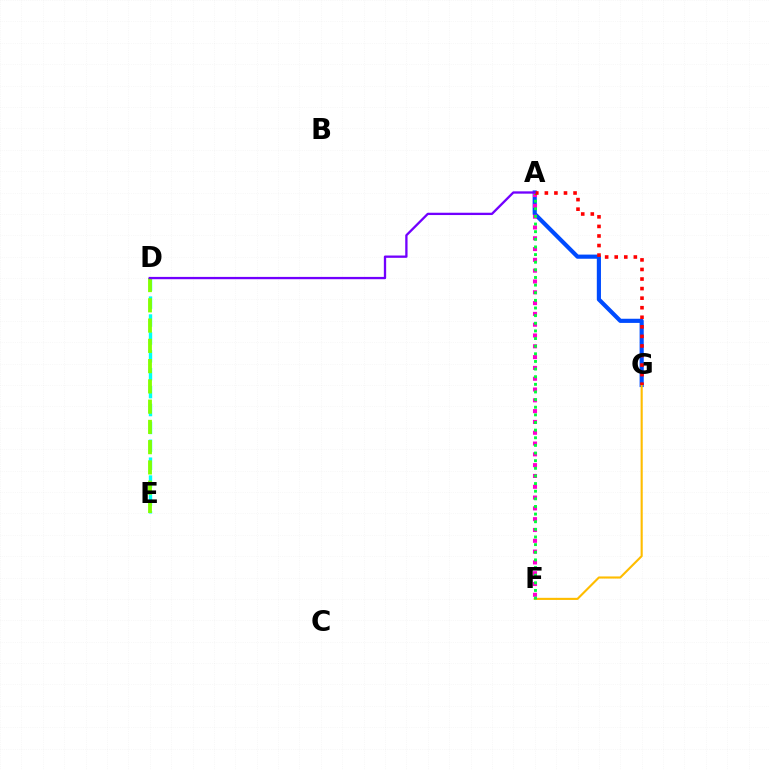{('A', 'G'): [{'color': '#004bff', 'line_style': 'solid', 'thickness': 2.99}, {'color': '#ff0000', 'line_style': 'dotted', 'thickness': 2.6}], ('F', 'G'): [{'color': '#ffbd00', 'line_style': 'solid', 'thickness': 1.53}], ('D', 'E'): [{'color': '#00fff6', 'line_style': 'dashed', 'thickness': 2.43}, {'color': '#84ff00', 'line_style': 'dashed', 'thickness': 2.75}], ('A', 'F'): [{'color': '#ff00cf', 'line_style': 'dotted', 'thickness': 2.94}, {'color': '#00ff39', 'line_style': 'dotted', 'thickness': 2.07}], ('A', 'D'): [{'color': '#7200ff', 'line_style': 'solid', 'thickness': 1.66}]}